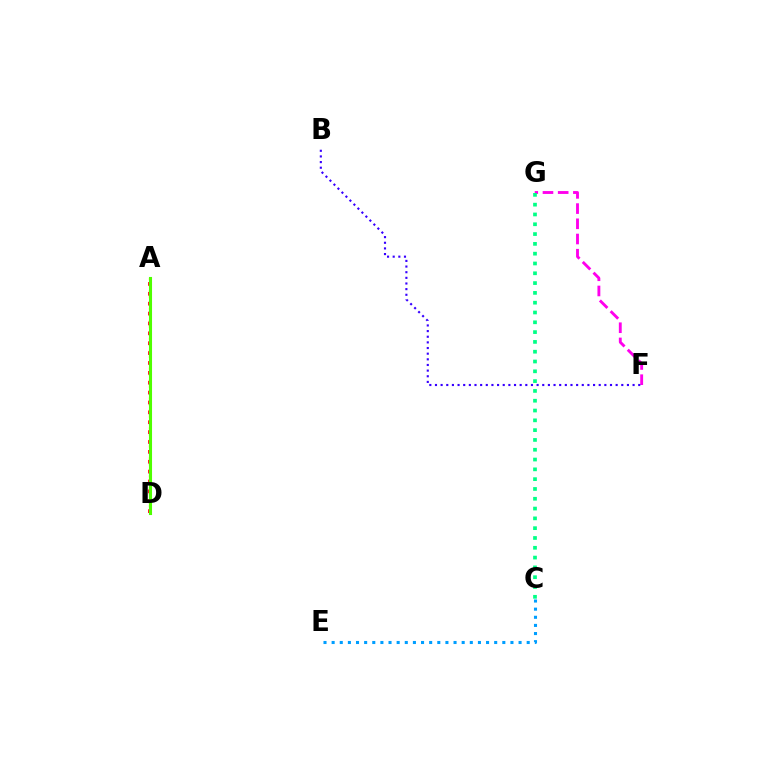{('A', 'D'): [{'color': '#ffd500', 'line_style': 'dotted', 'thickness': 1.62}, {'color': '#ff0000', 'line_style': 'dotted', 'thickness': 2.68}, {'color': '#4fff00', 'line_style': 'solid', 'thickness': 2.22}], ('C', 'E'): [{'color': '#009eff', 'line_style': 'dotted', 'thickness': 2.21}], ('F', 'G'): [{'color': '#ff00ed', 'line_style': 'dashed', 'thickness': 2.07}], ('C', 'G'): [{'color': '#00ff86', 'line_style': 'dotted', 'thickness': 2.66}], ('B', 'F'): [{'color': '#3700ff', 'line_style': 'dotted', 'thickness': 1.53}]}